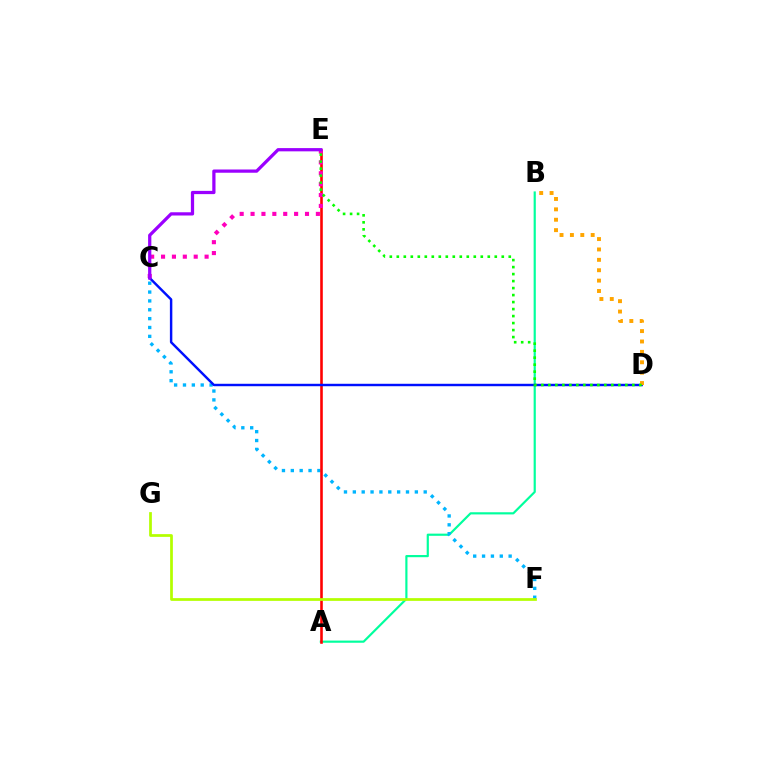{('A', 'B'): [{'color': '#00ff9d', 'line_style': 'solid', 'thickness': 1.57}], ('C', 'F'): [{'color': '#00b5ff', 'line_style': 'dotted', 'thickness': 2.41}], ('A', 'E'): [{'color': '#ff0000', 'line_style': 'solid', 'thickness': 1.87}], ('C', 'E'): [{'color': '#ff00bd', 'line_style': 'dotted', 'thickness': 2.96}, {'color': '#9b00ff', 'line_style': 'solid', 'thickness': 2.33}], ('C', 'D'): [{'color': '#0010ff', 'line_style': 'solid', 'thickness': 1.76}], ('F', 'G'): [{'color': '#b3ff00', 'line_style': 'solid', 'thickness': 1.97}], ('B', 'D'): [{'color': '#ffa500', 'line_style': 'dotted', 'thickness': 2.82}], ('D', 'E'): [{'color': '#08ff00', 'line_style': 'dotted', 'thickness': 1.9}]}